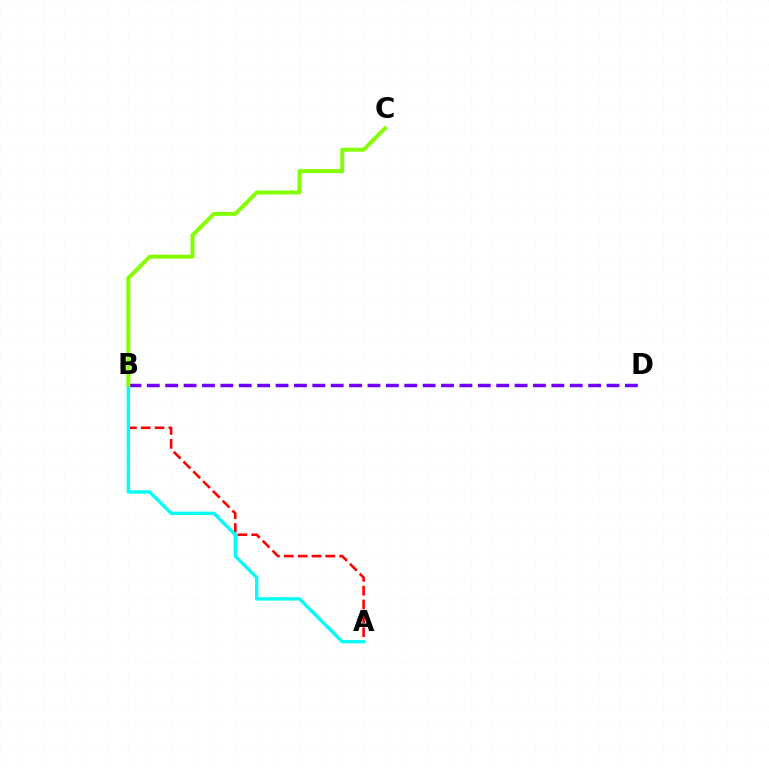{('A', 'B'): [{'color': '#ff0000', 'line_style': 'dashed', 'thickness': 1.88}, {'color': '#00fff6', 'line_style': 'solid', 'thickness': 2.43}], ('B', 'D'): [{'color': '#7200ff', 'line_style': 'dashed', 'thickness': 2.5}], ('B', 'C'): [{'color': '#84ff00', 'line_style': 'solid', 'thickness': 2.85}]}